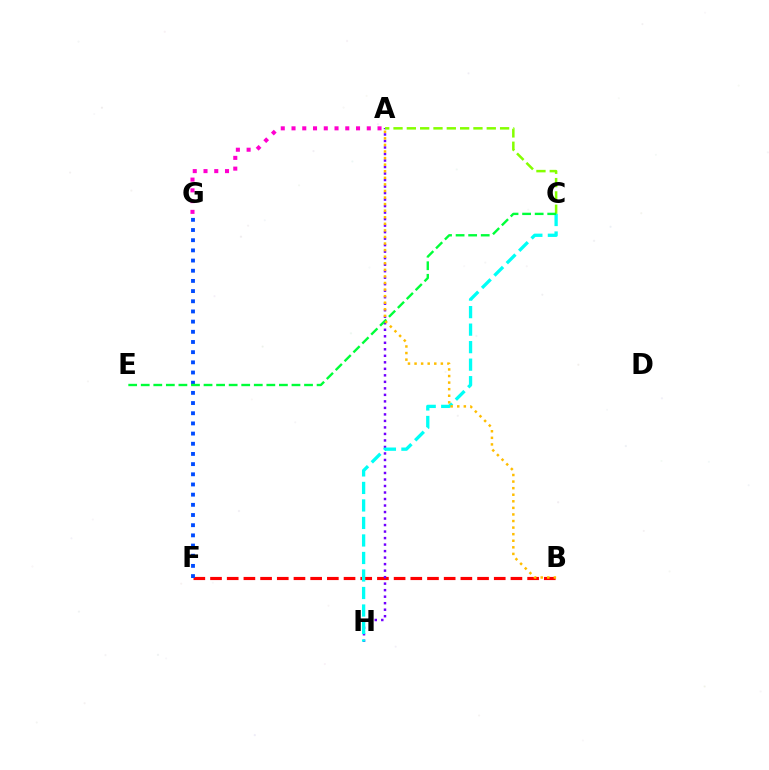{('B', 'F'): [{'color': '#ff0000', 'line_style': 'dashed', 'thickness': 2.27}], ('A', 'H'): [{'color': '#7200ff', 'line_style': 'dotted', 'thickness': 1.77}], ('A', 'C'): [{'color': '#84ff00', 'line_style': 'dashed', 'thickness': 1.81}], ('F', 'G'): [{'color': '#004bff', 'line_style': 'dotted', 'thickness': 2.77}], ('C', 'H'): [{'color': '#00fff6', 'line_style': 'dashed', 'thickness': 2.38}], ('A', 'G'): [{'color': '#ff00cf', 'line_style': 'dotted', 'thickness': 2.92}], ('C', 'E'): [{'color': '#00ff39', 'line_style': 'dashed', 'thickness': 1.71}], ('A', 'B'): [{'color': '#ffbd00', 'line_style': 'dotted', 'thickness': 1.79}]}